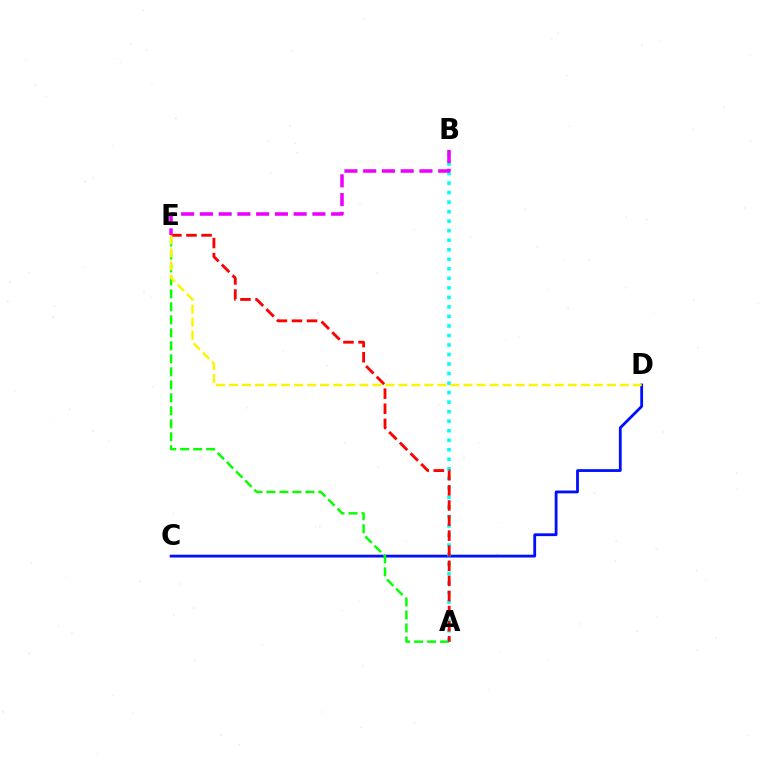{('C', 'D'): [{'color': '#0010ff', 'line_style': 'solid', 'thickness': 2.02}], ('A', 'E'): [{'color': '#08ff00', 'line_style': 'dashed', 'thickness': 1.76}, {'color': '#ff0000', 'line_style': 'dashed', 'thickness': 2.05}], ('A', 'B'): [{'color': '#00fff6', 'line_style': 'dotted', 'thickness': 2.59}], ('D', 'E'): [{'color': '#fcf500', 'line_style': 'dashed', 'thickness': 1.77}], ('B', 'E'): [{'color': '#ee00ff', 'line_style': 'dashed', 'thickness': 2.55}]}